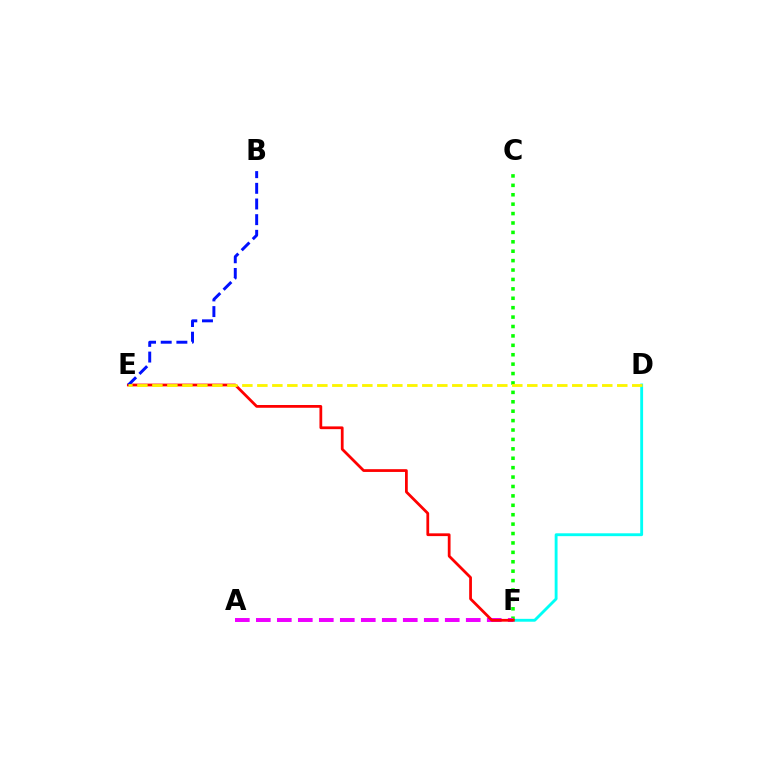{('D', 'F'): [{'color': '#00fff6', 'line_style': 'solid', 'thickness': 2.06}], ('C', 'F'): [{'color': '#08ff00', 'line_style': 'dotted', 'thickness': 2.56}], ('A', 'F'): [{'color': '#ee00ff', 'line_style': 'dashed', 'thickness': 2.85}], ('E', 'F'): [{'color': '#ff0000', 'line_style': 'solid', 'thickness': 1.99}], ('B', 'E'): [{'color': '#0010ff', 'line_style': 'dashed', 'thickness': 2.13}], ('D', 'E'): [{'color': '#fcf500', 'line_style': 'dashed', 'thickness': 2.04}]}